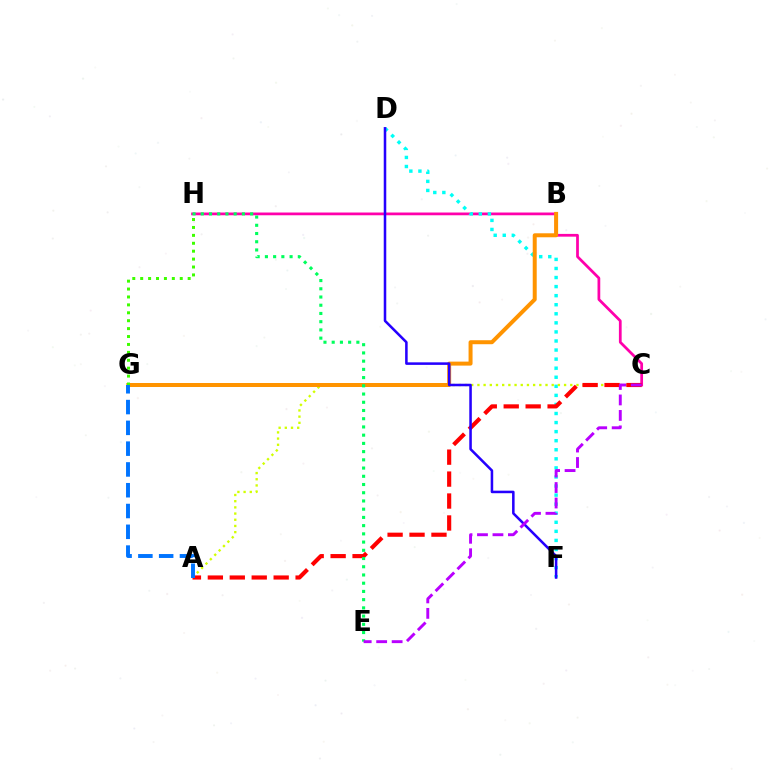{('C', 'H'): [{'color': '#ff00ac', 'line_style': 'solid', 'thickness': 1.98}], ('D', 'F'): [{'color': '#00fff6', 'line_style': 'dotted', 'thickness': 2.46}, {'color': '#2500ff', 'line_style': 'solid', 'thickness': 1.83}], ('A', 'C'): [{'color': '#d1ff00', 'line_style': 'dotted', 'thickness': 1.68}, {'color': '#ff0000', 'line_style': 'dashed', 'thickness': 2.98}], ('B', 'G'): [{'color': '#ff9400', 'line_style': 'solid', 'thickness': 2.87}], ('G', 'H'): [{'color': '#3dff00', 'line_style': 'dotted', 'thickness': 2.15}], ('E', 'H'): [{'color': '#00ff5c', 'line_style': 'dotted', 'thickness': 2.23}], ('A', 'G'): [{'color': '#0074ff', 'line_style': 'dashed', 'thickness': 2.82}], ('C', 'E'): [{'color': '#b900ff', 'line_style': 'dashed', 'thickness': 2.1}]}